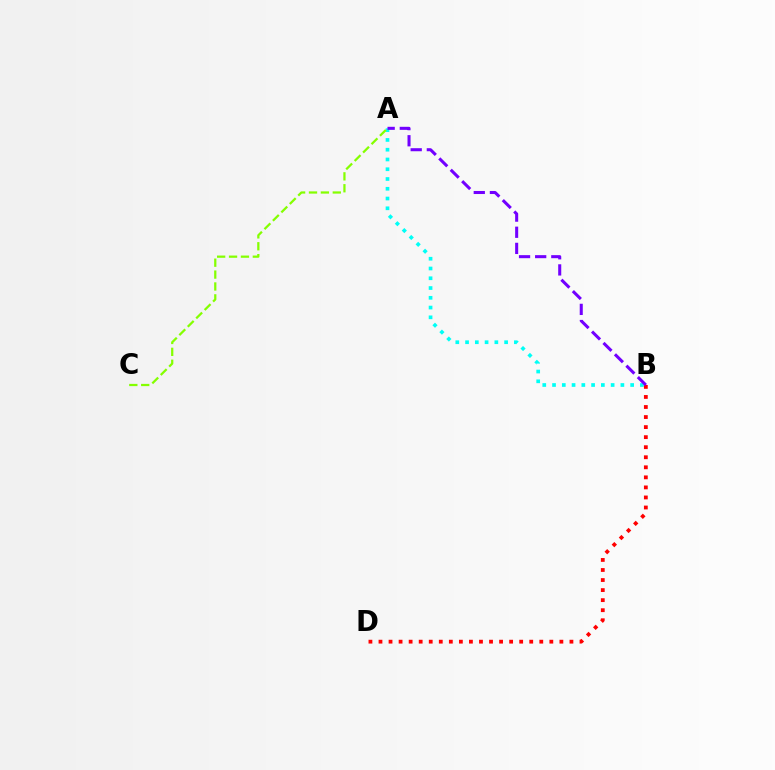{('A', 'B'): [{'color': '#00fff6', 'line_style': 'dotted', 'thickness': 2.65}, {'color': '#7200ff', 'line_style': 'dashed', 'thickness': 2.19}], ('B', 'D'): [{'color': '#ff0000', 'line_style': 'dotted', 'thickness': 2.73}], ('A', 'C'): [{'color': '#84ff00', 'line_style': 'dashed', 'thickness': 1.62}]}